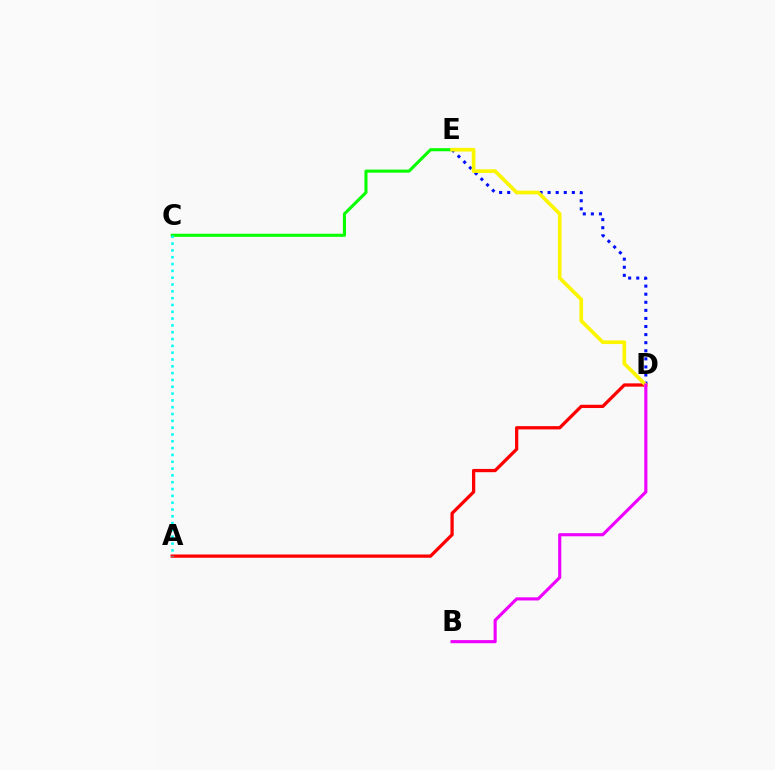{('C', 'E'): [{'color': '#08ff00', 'line_style': 'solid', 'thickness': 2.22}], ('A', 'D'): [{'color': '#ff0000', 'line_style': 'solid', 'thickness': 2.35}], ('D', 'E'): [{'color': '#0010ff', 'line_style': 'dotted', 'thickness': 2.2}, {'color': '#fcf500', 'line_style': 'solid', 'thickness': 2.64}], ('A', 'C'): [{'color': '#00fff6', 'line_style': 'dotted', 'thickness': 1.85}], ('B', 'D'): [{'color': '#ee00ff', 'line_style': 'solid', 'thickness': 2.25}]}